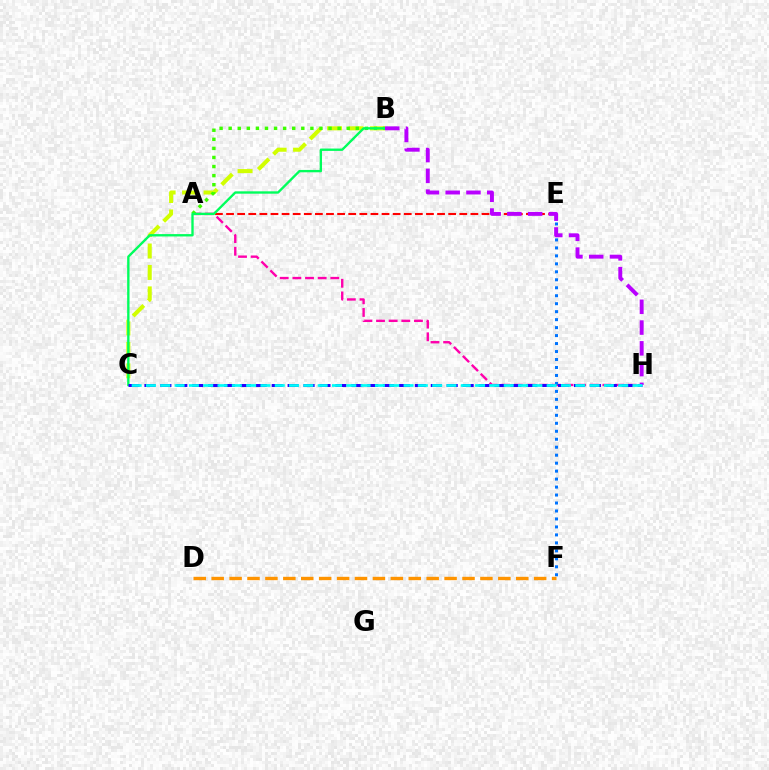{('A', 'E'): [{'color': '#ff0000', 'line_style': 'dashed', 'thickness': 1.51}], ('B', 'C'): [{'color': '#d1ff00', 'line_style': 'dashed', 'thickness': 2.91}, {'color': '#00ff5c', 'line_style': 'solid', 'thickness': 1.7}], ('A', 'H'): [{'color': '#ff00ac', 'line_style': 'dashed', 'thickness': 1.72}], ('A', 'B'): [{'color': '#3dff00', 'line_style': 'dotted', 'thickness': 2.47}], ('E', 'F'): [{'color': '#0074ff', 'line_style': 'dotted', 'thickness': 2.17}], ('C', 'H'): [{'color': '#2500ff', 'line_style': 'dashed', 'thickness': 2.16}, {'color': '#00fff6', 'line_style': 'dashed', 'thickness': 1.94}], ('D', 'F'): [{'color': '#ff9400', 'line_style': 'dashed', 'thickness': 2.43}], ('B', 'H'): [{'color': '#b900ff', 'line_style': 'dashed', 'thickness': 2.82}]}